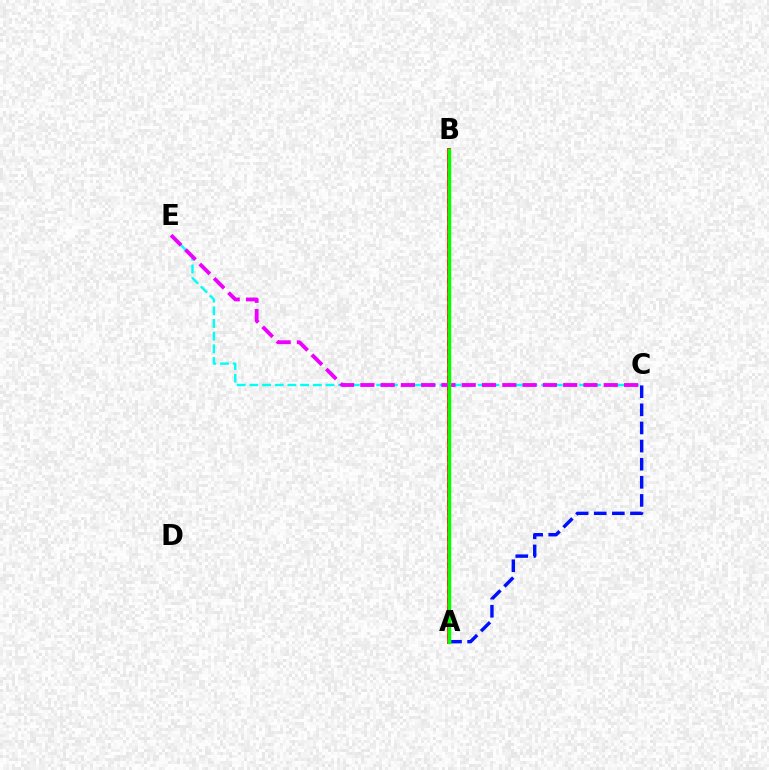{('C', 'E'): [{'color': '#00fff6', 'line_style': 'dashed', 'thickness': 1.72}, {'color': '#ee00ff', 'line_style': 'dashed', 'thickness': 2.76}], ('A', 'B'): [{'color': '#ff0000', 'line_style': 'solid', 'thickness': 2.72}, {'color': '#fcf500', 'line_style': 'dotted', 'thickness': 2.41}, {'color': '#08ff00', 'line_style': 'solid', 'thickness': 2.42}], ('A', 'C'): [{'color': '#0010ff', 'line_style': 'dashed', 'thickness': 2.46}]}